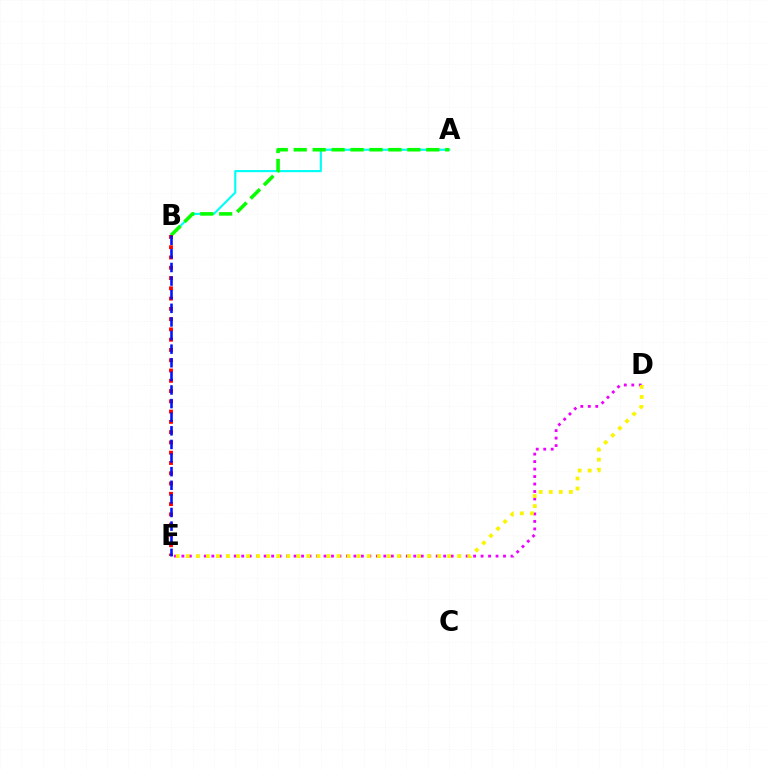{('A', 'B'): [{'color': '#00fff6', 'line_style': 'solid', 'thickness': 1.54}, {'color': '#08ff00', 'line_style': 'dashed', 'thickness': 2.57}], ('D', 'E'): [{'color': '#ee00ff', 'line_style': 'dotted', 'thickness': 2.03}, {'color': '#fcf500', 'line_style': 'dotted', 'thickness': 2.73}], ('B', 'E'): [{'color': '#ff0000', 'line_style': 'dotted', 'thickness': 2.79}, {'color': '#0010ff', 'line_style': 'dashed', 'thickness': 1.85}]}